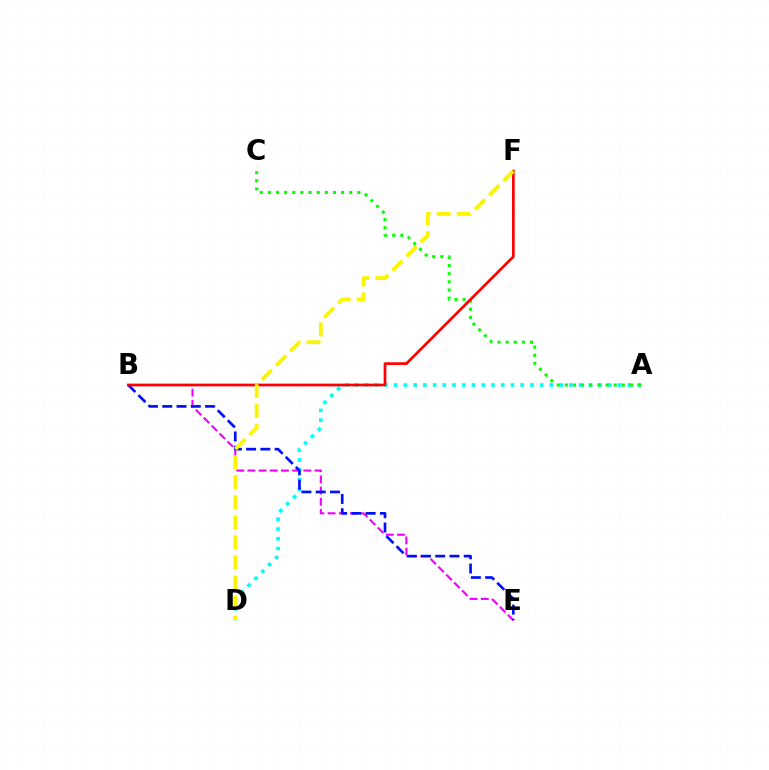{('B', 'E'): [{'color': '#ee00ff', 'line_style': 'dashed', 'thickness': 1.52}, {'color': '#0010ff', 'line_style': 'dashed', 'thickness': 1.94}], ('A', 'D'): [{'color': '#00fff6', 'line_style': 'dotted', 'thickness': 2.65}], ('A', 'C'): [{'color': '#08ff00', 'line_style': 'dotted', 'thickness': 2.21}], ('B', 'F'): [{'color': '#ff0000', 'line_style': 'solid', 'thickness': 1.95}], ('D', 'F'): [{'color': '#fcf500', 'line_style': 'dashed', 'thickness': 2.73}]}